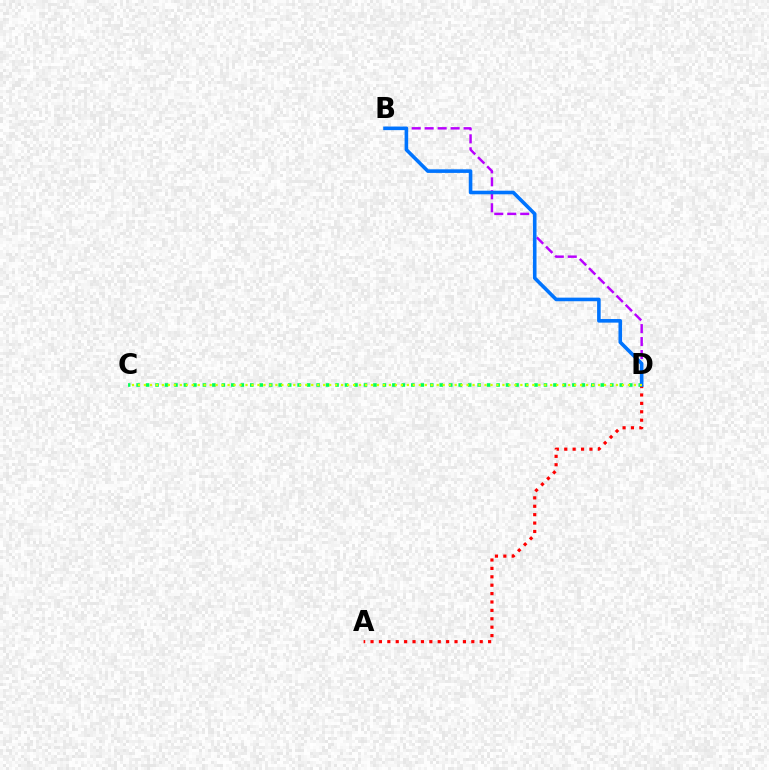{('A', 'D'): [{'color': '#ff0000', 'line_style': 'dotted', 'thickness': 2.28}], ('B', 'D'): [{'color': '#b900ff', 'line_style': 'dashed', 'thickness': 1.76}, {'color': '#0074ff', 'line_style': 'solid', 'thickness': 2.58}], ('C', 'D'): [{'color': '#00ff5c', 'line_style': 'dotted', 'thickness': 2.57}, {'color': '#d1ff00', 'line_style': 'dotted', 'thickness': 1.62}]}